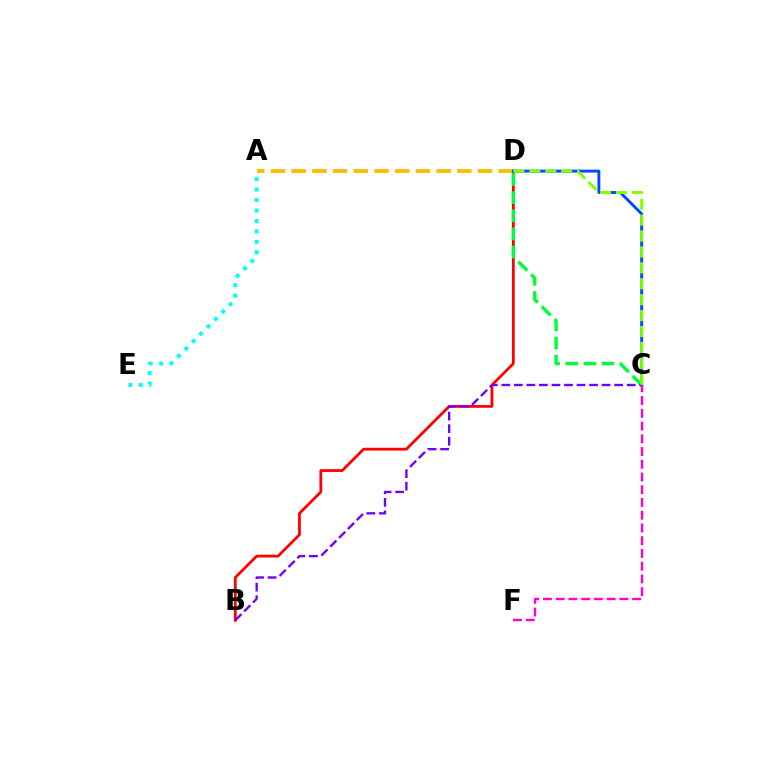{('B', 'D'): [{'color': '#ff0000', 'line_style': 'solid', 'thickness': 2.0}], ('A', 'D'): [{'color': '#ffbd00', 'line_style': 'dashed', 'thickness': 2.81}], ('C', 'D'): [{'color': '#004bff', 'line_style': 'solid', 'thickness': 2.11}, {'color': '#00ff39', 'line_style': 'dashed', 'thickness': 2.46}, {'color': '#84ff00', 'line_style': 'dashed', 'thickness': 2.16}], ('C', 'F'): [{'color': '#ff00cf', 'line_style': 'dashed', 'thickness': 1.73}], ('A', 'E'): [{'color': '#00fff6', 'line_style': 'dotted', 'thickness': 2.84}], ('B', 'C'): [{'color': '#7200ff', 'line_style': 'dashed', 'thickness': 1.7}]}